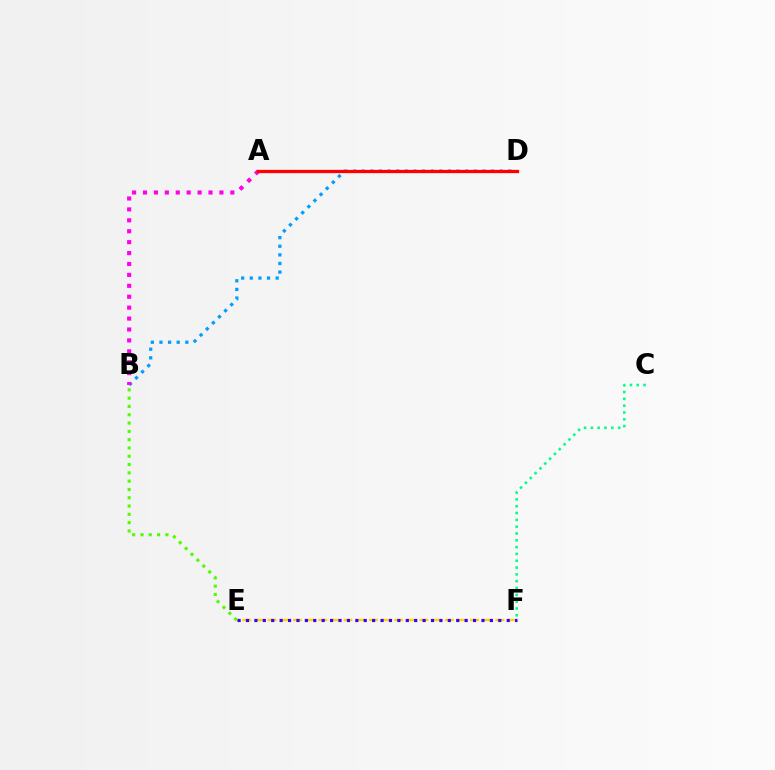{('C', 'F'): [{'color': '#00ff86', 'line_style': 'dotted', 'thickness': 1.85}], ('B', 'D'): [{'color': '#009eff', 'line_style': 'dotted', 'thickness': 2.34}], ('A', 'B'): [{'color': '#ff00ed', 'line_style': 'dotted', 'thickness': 2.97}], ('E', 'F'): [{'color': '#ffd500', 'line_style': 'dashed', 'thickness': 1.72}, {'color': '#3700ff', 'line_style': 'dotted', 'thickness': 2.28}], ('A', 'D'): [{'color': '#ff0000', 'line_style': 'solid', 'thickness': 2.36}], ('B', 'E'): [{'color': '#4fff00', 'line_style': 'dotted', 'thickness': 2.25}]}